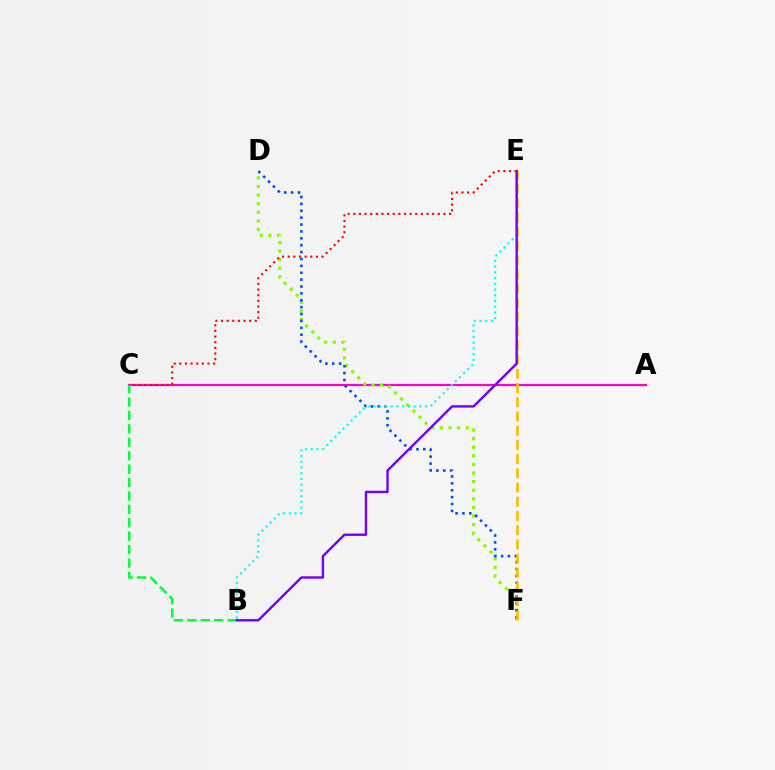{('A', 'C'): [{'color': '#ff00cf', 'line_style': 'solid', 'thickness': 1.57}], ('B', 'C'): [{'color': '#00ff39', 'line_style': 'dashed', 'thickness': 1.82}], ('D', 'F'): [{'color': '#84ff00', 'line_style': 'dotted', 'thickness': 2.34}, {'color': '#004bff', 'line_style': 'dotted', 'thickness': 1.87}], ('E', 'F'): [{'color': '#ffbd00', 'line_style': 'dashed', 'thickness': 1.93}], ('B', 'E'): [{'color': '#00fff6', 'line_style': 'dotted', 'thickness': 1.56}, {'color': '#7200ff', 'line_style': 'solid', 'thickness': 1.73}], ('C', 'E'): [{'color': '#ff0000', 'line_style': 'dotted', 'thickness': 1.53}]}